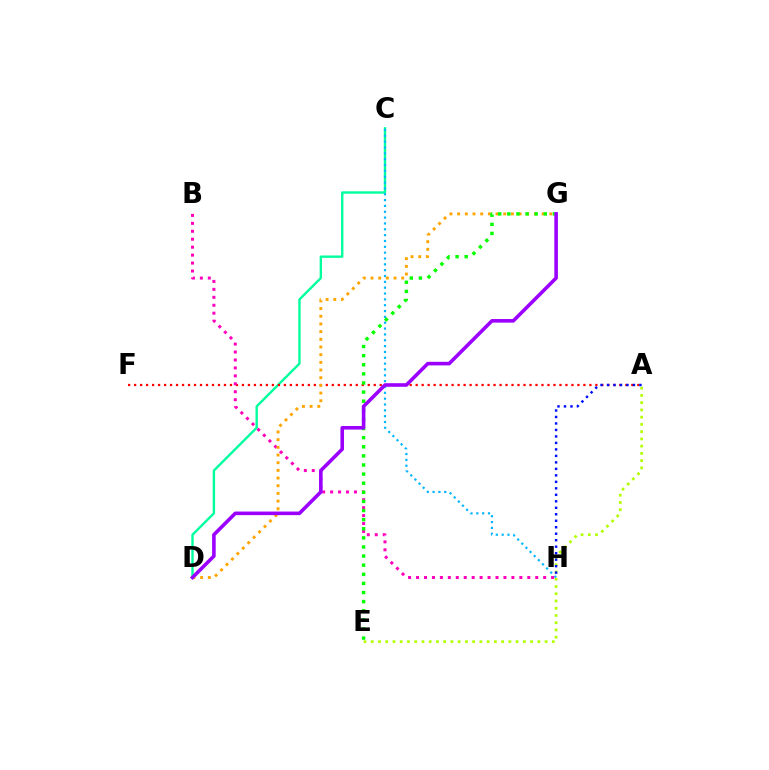{('C', 'D'): [{'color': '#00ff9d', 'line_style': 'solid', 'thickness': 1.71}], ('A', 'F'): [{'color': '#ff0000', 'line_style': 'dotted', 'thickness': 1.63}], ('C', 'H'): [{'color': '#00b5ff', 'line_style': 'dotted', 'thickness': 1.59}], ('B', 'H'): [{'color': '#ff00bd', 'line_style': 'dotted', 'thickness': 2.16}], ('D', 'G'): [{'color': '#ffa500', 'line_style': 'dotted', 'thickness': 2.09}, {'color': '#9b00ff', 'line_style': 'solid', 'thickness': 2.58}], ('A', 'E'): [{'color': '#b3ff00', 'line_style': 'dotted', 'thickness': 1.97}], ('A', 'H'): [{'color': '#0010ff', 'line_style': 'dotted', 'thickness': 1.76}], ('E', 'G'): [{'color': '#08ff00', 'line_style': 'dotted', 'thickness': 2.48}]}